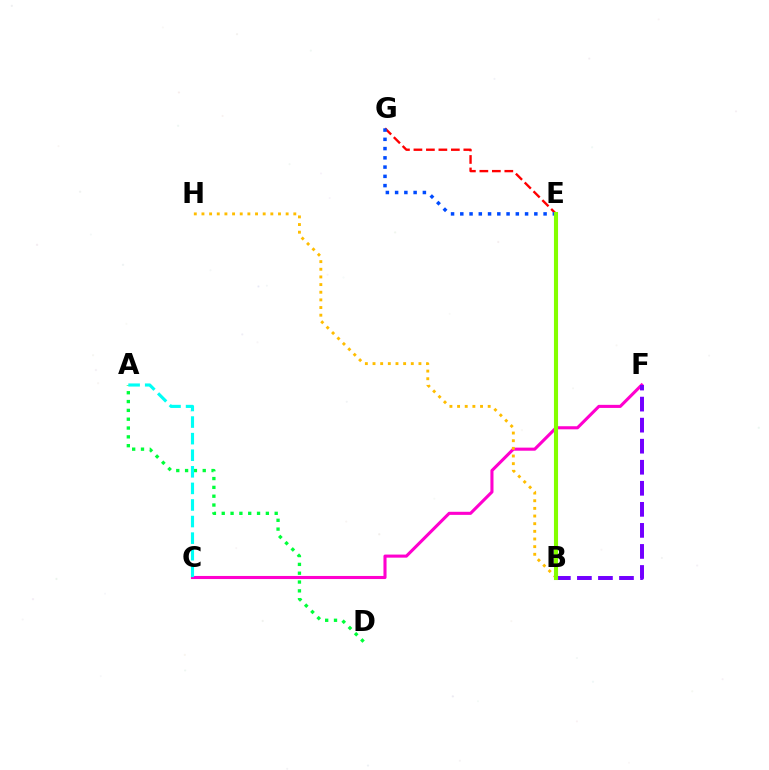{('C', 'F'): [{'color': '#ff00cf', 'line_style': 'solid', 'thickness': 2.22}], ('B', 'F'): [{'color': '#7200ff', 'line_style': 'dashed', 'thickness': 2.86}], ('B', 'H'): [{'color': '#ffbd00', 'line_style': 'dotted', 'thickness': 2.08}], ('E', 'G'): [{'color': '#ff0000', 'line_style': 'dashed', 'thickness': 1.69}, {'color': '#004bff', 'line_style': 'dotted', 'thickness': 2.51}], ('B', 'E'): [{'color': '#84ff00', 'line_style': 'solid', 'thickness': 2.94}], ('A', 'D'): [{'color': '#00ff39', 'line_style': 'dotted', 'thickness': 2.4}], ('A', 'C'): [{'color': '#00fff6', 'line_style': 'dashed', 'thickness': 2.25}]}